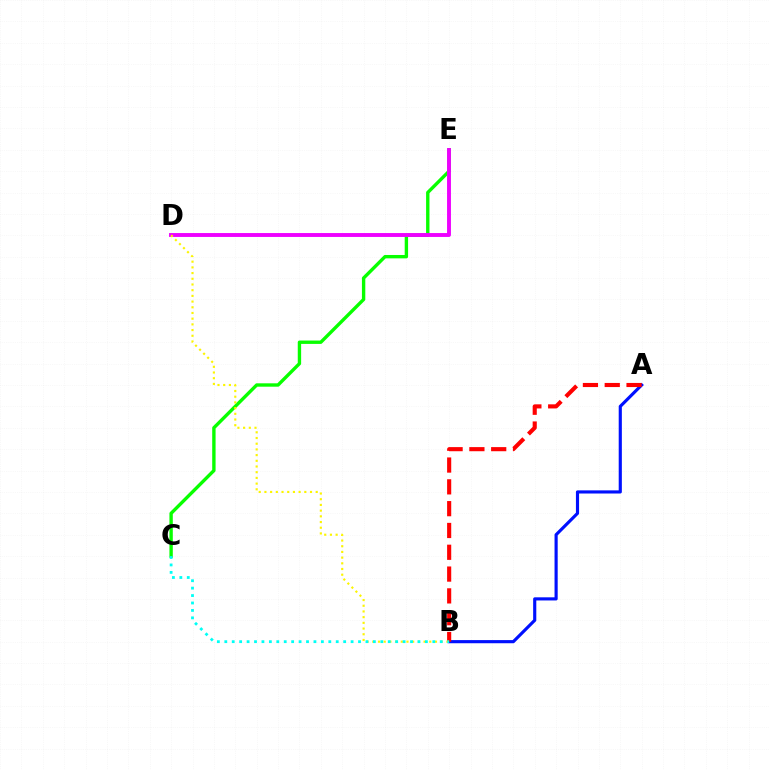{('C', 'E'): [{'color': '#08ff00', 'line_style': 'solid', 'thickness': 2.43}], ('D', 'E'): [{'color': '#ee00ff', 'line_style': 'solid', 'thickness': 2.8}], ('A', 'B'): [{'color': '#0010ff', 'line_style': 'solid', 'thickness': 2.26}, {'color': '#ff0000', 'line_style': 'dashed', 'thickness': 2.96}], ('B', 'D'): [{'color': '#fcf500', 'line_style': 'dotted', 'thickness': 1.55}], ('B', 'C'): [{'color': '#00fff6', 'line_style': 'dotted', 'thickness': 2.02}]}